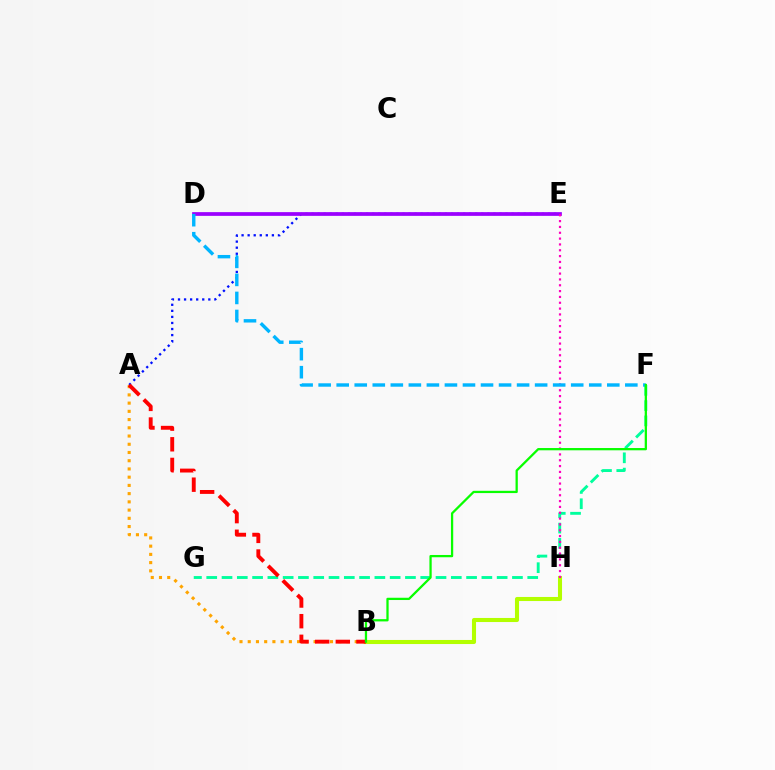{('B', 'H'): [{'color': '#b3ff00', 'line_style': 'solid', 'thickness': 2.94}], ('A', 'E'): [{'color': '#0010ff', 'line_style': 'dotted', 'thickness': 1.65}], ('F', 'G'): [{'color': '#00ff9d', 'line_style': 'dashed', 'thickness': 2.08}], ('A', 'B'): [{'color': '#ffa500', 'line_style': 'dotted', 'thickness': 2.24}, {'color': '#ff0000', 'line_style': 'dashed', 'thickness': 2.8}], ('D', 'E'): [{'color': '#9b00ff', 'line_style': 'solid', 'thickness': 2.69}], ('E', 'H'): [{'color': '#ff00bd', 'line_style': 'dotted', 'thickness': 1.58}], ('D', 'F'): [{'color': '#00b5ff', 'line_style': 'dashed', 'thickness': 2.45}], ('B', 'F'): [{'color': '#08ff00', 'line_style': 'solid', 'thickness': 1.63}]}